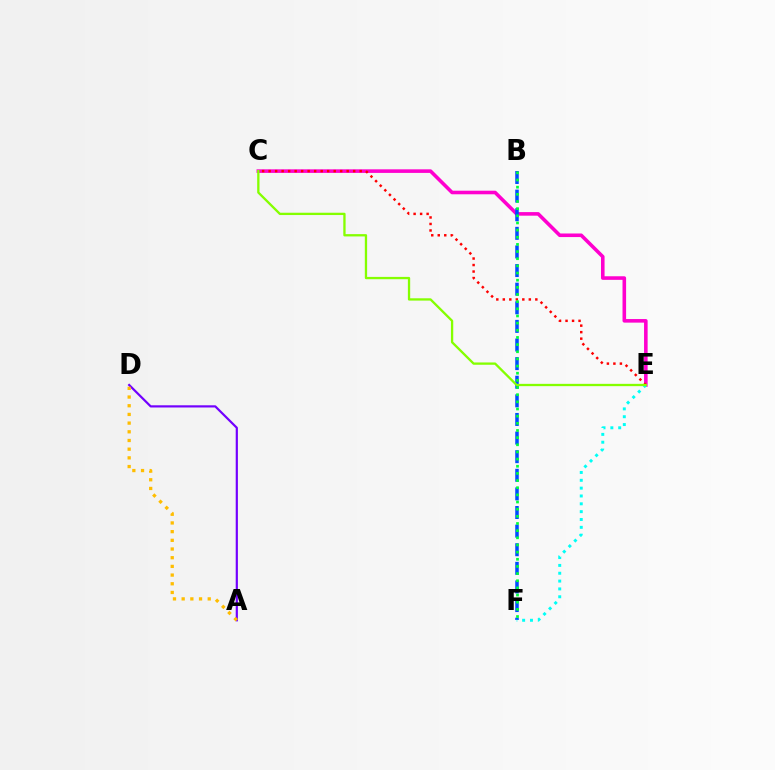{('C', 'E'): [{'color': '#ff00cf', 'line_style': 'solid', 'thickness': 2.58}, {'color': '#ff0000', 'line_style': 'dotted', 'thickness': 1.77}, {'color': '#84ff00', 'line_style': 'solid', 'thickness': 1.66}], ('B', 'F'): [{'color': '#004bff', 'line_style': 'dashed', 'thickness': 2.53}, {'color': '#00ff39', 'line_style': 'dotted', 'thickness': 1.94}], ('E', 'F'): [{'color': '#00fff6', 'line_style': 'dotted', 'thickness': 2.13}], ('A', 'D'): [{'color': '#7200ff', 'line_style': 'solid', 'thickness': 1.58}, {'color': '#ffbd00', 'line_style': 'dotted', 'thickness': 2.36}]}